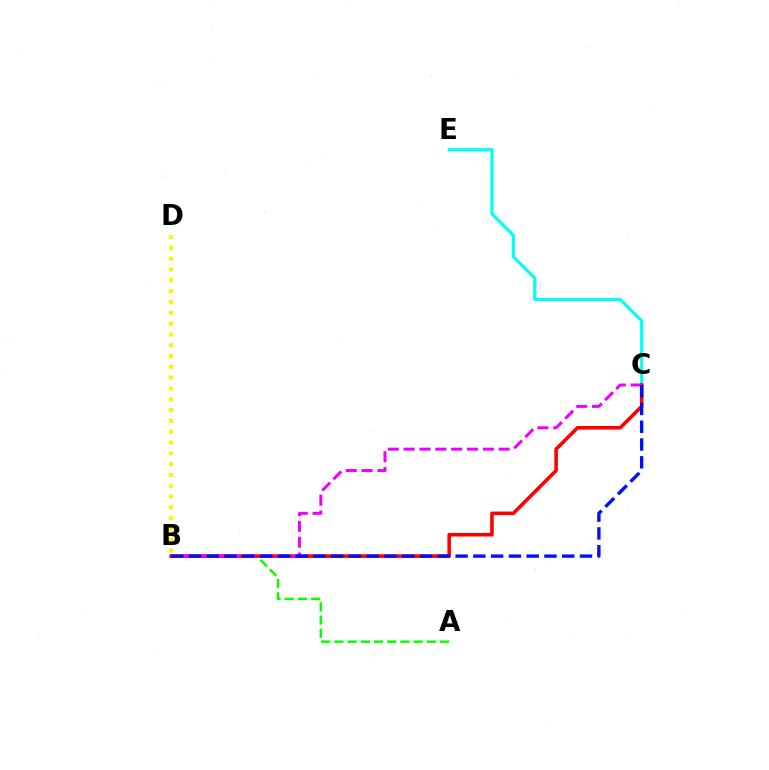{('A', 'B'): [{'color': '#08ff00', 'line_style': 'dashed', 'thickness': 1.79}], ('C', 'E'): [{'color': '#00fff6', 'line_style': 'solid', 'thickness': 2.28}], ('B', 'C'): [{'color': '#ff0000', 'line_style': 'solid', 'thickness': 2.58}, {'color': '#ee00ff', 'line_style': 'dashed', 'thickness': 2.15}, {'color': '#0010ff', 'line_style': 'dashed', 'thickness': 2.41}], ('B', 'D'): [{'color': '#fcf500', 'line_style': 'dotted', 'thickness': 2.94}]}